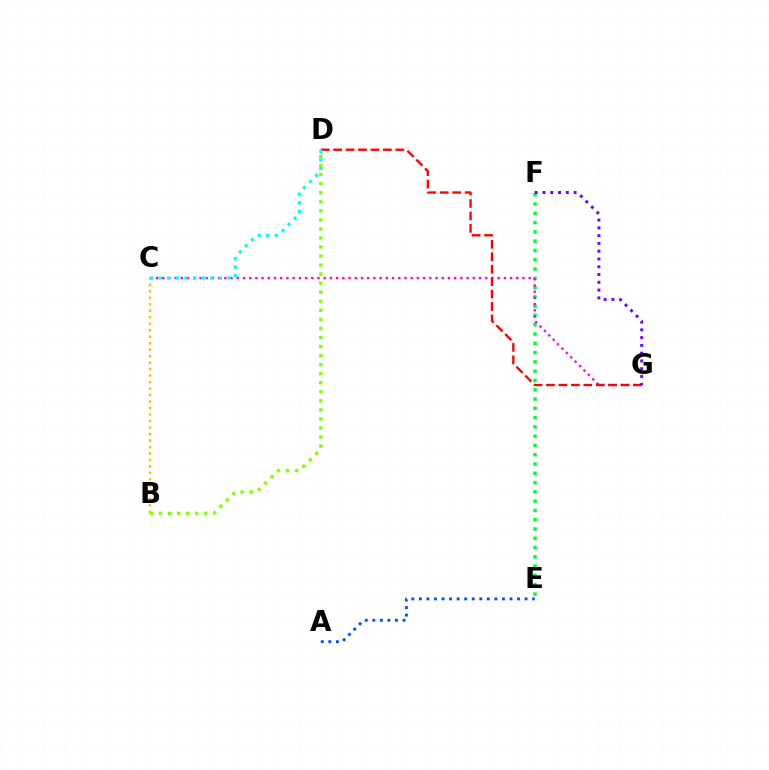{('E', 'F'): [{'color': '#00ff39', 'line_style': 'dotted', 'thickness': 2.52}], ('B', 'C'): [{'color': '#ffbd00', 'line_style': 'dotted', 'thickness': 1.76}], ('C', 'G'): [{'color': '#ff00cf', 'line_style': 'dotted', 'thickness': 1.69}], ('A', 'E'): [{'color': '#004bff', 'line_style': 'dotted', 'thickness': 2.05}], ('B', 'D'): [{'color': '#84ff00', 'line_style': 'dotted', 'thickness': 2.46}], ('D', 'G'): [{'color': '#ff0000', 'line_style': 'dashed', 'thickness': 1.69}], ('F', 'G'): [{'color': '#7200ff', 'line_style': 'dotted', 'thickness': 2.11}], ('C', 'D'): [{'color': '#00fff6', 'line_style': 'dotted', 'thickness': 2.34}]}